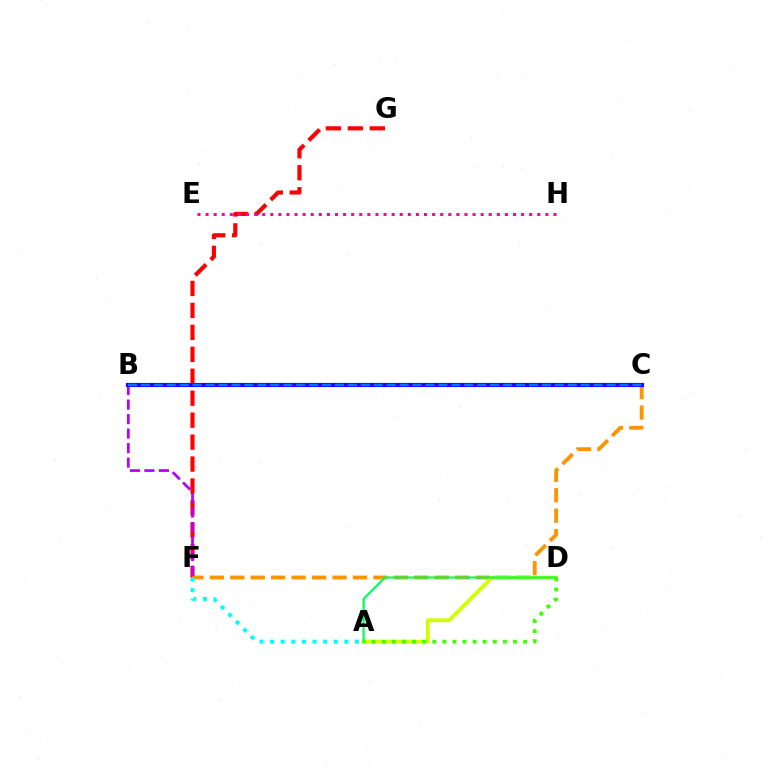{('F', 'G'): [{'color': '#ff0000', 'line_style': 'dashed', 'thickness': 2.98}], ('C', 'F'): [{'color': '#ff9400', 'line_style': 'dashed', 'thickness': 2.78}], ('B', 'F'): [{'color': '#b900ff', 'line_style': 'dashed', 'thickness': 1.97}], ('A', 'F'): [{'color': '#00fff6', 'line_style': 'dotted', 'thickness': 2.88}], ('B', 'C'): [{'color': '#2500ff', 'line_style': 'solid', 'thickness': 2.99}, {'color': '#0074ff', 'line_style': 'dashed', 'thickness': 1.76}], ('A', 'D'): [{'color': '#d1ff00', 'line_style': 'solid', 'thickness': 2.76}, {'color': '#00ff5c', 'line_style': 'solid', 'thickness': 1.57}, {'color': '#3dff00', 'line_style': 'dotted', 'thickness': 2.74}], ('E', 'H'): [{'color': '#ff00ac', 'line_style': 'dotted', 'thickness': 2.2}]}